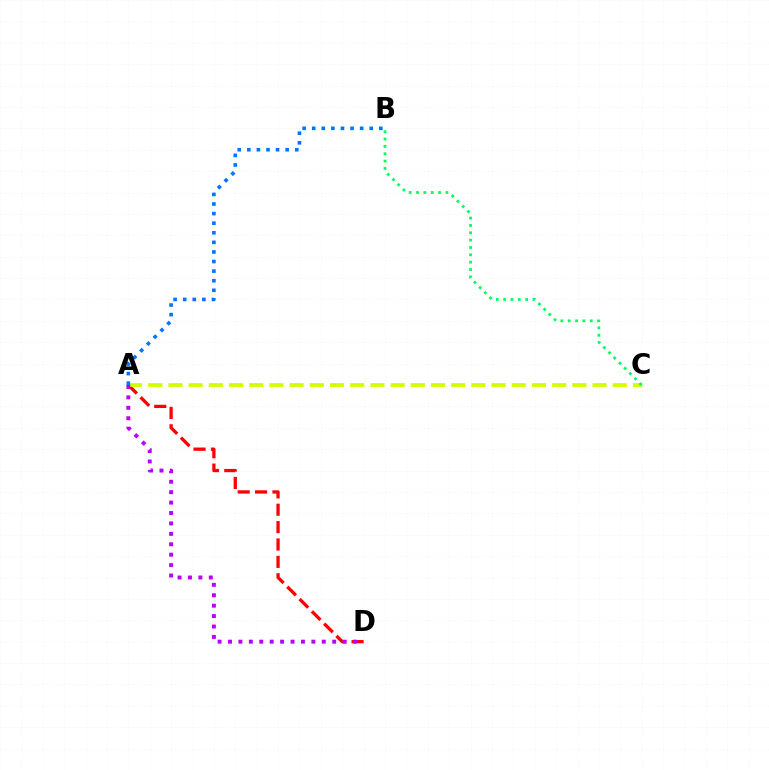{('A', 'D'): [{'color': '#ff0000', 'line_style': 'dashed', 'thickness': 2.36}, {'color': '#b900ff', 'line_style': 'dotted', 'thickness': 2.83}], ('A', 'C'): [{'color': '#d1ff00', 'line_style': 'dashed', 'thickness': 2.74}], ('B', 'C'): [{'color': '#00ff5c', 'line_style': 'dotted', 'thickness': 2.0}], ('A', 'B'): [{'color': '#0074ff', 'line_style': 'dotted', 'thickness': 2.6}]}